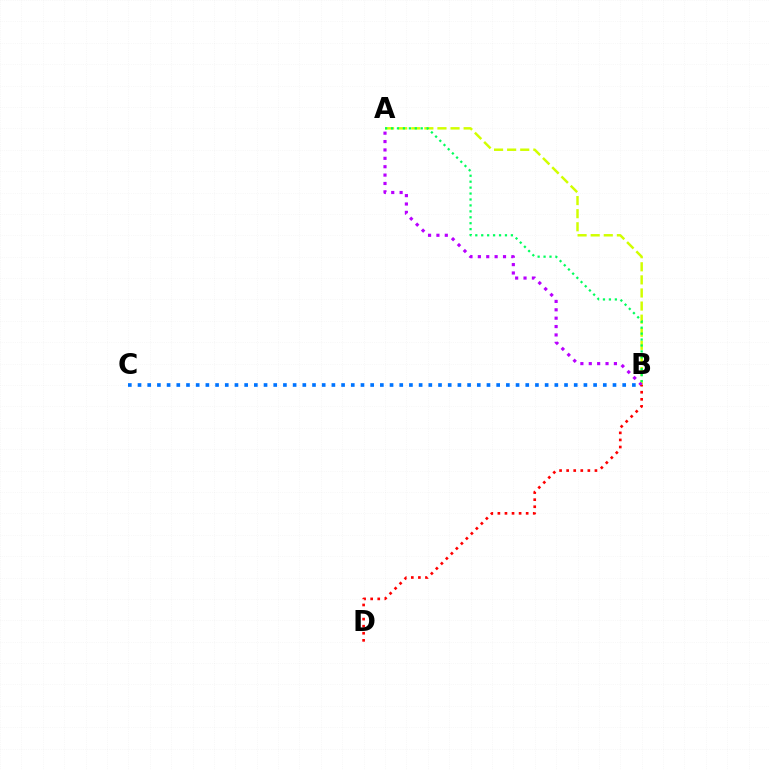{('B', 'C'): [{'color': '#0074ff', 'line_style': 'dotted', 'thickness': 2.63}], ('A', 'B'): [{'color': '#d1ff00', 'line_style': 'dashed', 'thickness': 1.78}, {'color': '#b900ff', 'line_style': 'dotted', 'thickness': 2.28}, {'color': '#00ff5c', 'line_style': 'dotted', 'thickness': 1.61}], ('B', 'D'): [{'color': '#ff0000', 'line_style': 'dotted', 'thickness': 1.92}]}